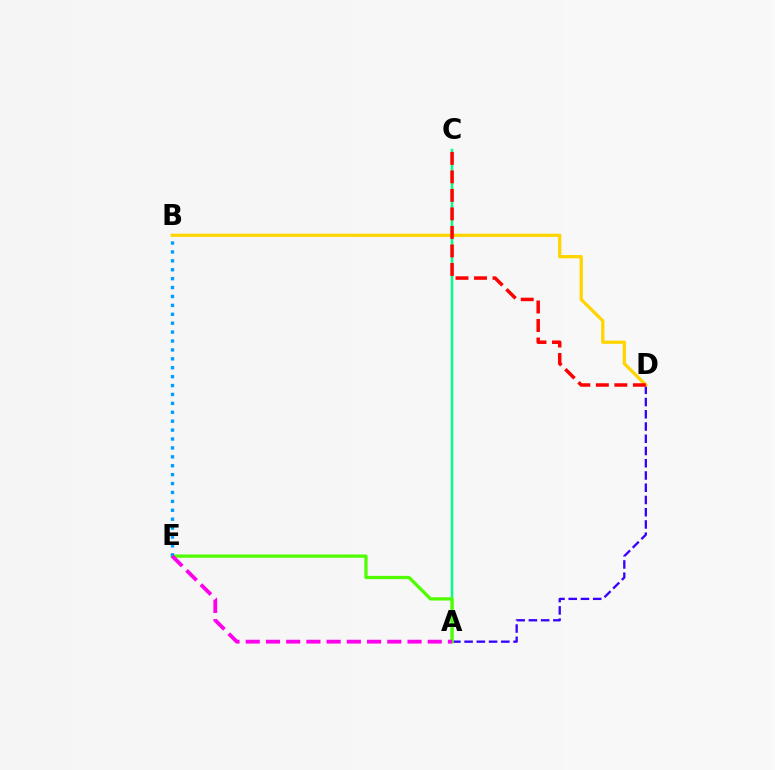{('A', 'D'): [{'color': '#3700ff', 'line_style': 'dashed', 'thickness': 1.66}], ('A', 'C'): [{'color': '#00ff86', 'line_style': 'solid', 'thickness': 1.78}], ('A', 'E'): [{'color': '#4fff00', 'line_style': 'solid', 'thickness': 2.35}, {'color': '#ff00ed', 'line_style': 'dashed', 'thickness': 2.75}], ('B', 'E'): [{'color': '#009eff', 'line_style': 'dotted', 'thickness': 2.42}], ('B', 'D'): [{'color': '#ffd500', 'line_style': 'solid', 'thickness': 2.35}], ('C', 'D'): [{'color': '#ff0000', 'line_style': 'dashed', 'thickness': 2.52}]}